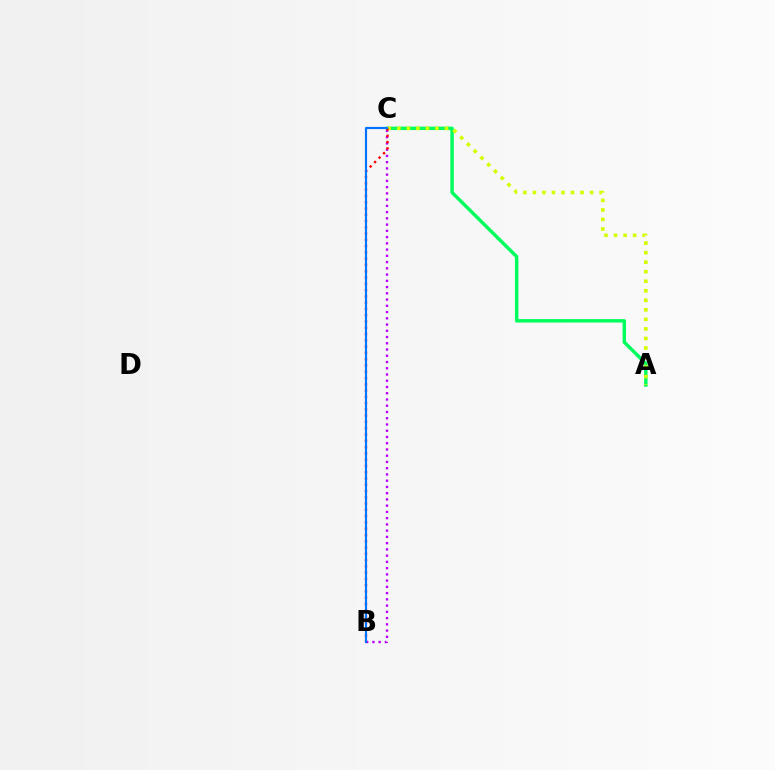{('A', 'C'): [{'color': '#00ff5c', 'line_style': 'solid', 'thickness': 2.47}, {'color': '#d1ff00', 'line_style': 'dotted', 'thickness': 2.59}], ('B', 'C'): [{'color': '#b900ff', 'line_style': 'dotted', 'thickness': 1.7}, {'color': '#ff0000', 'line_style': 'dotted', 'thickness': 1.71}, {'color': '#0074ff', 'line_style': 'solid', 'thickness': 1.55}]}